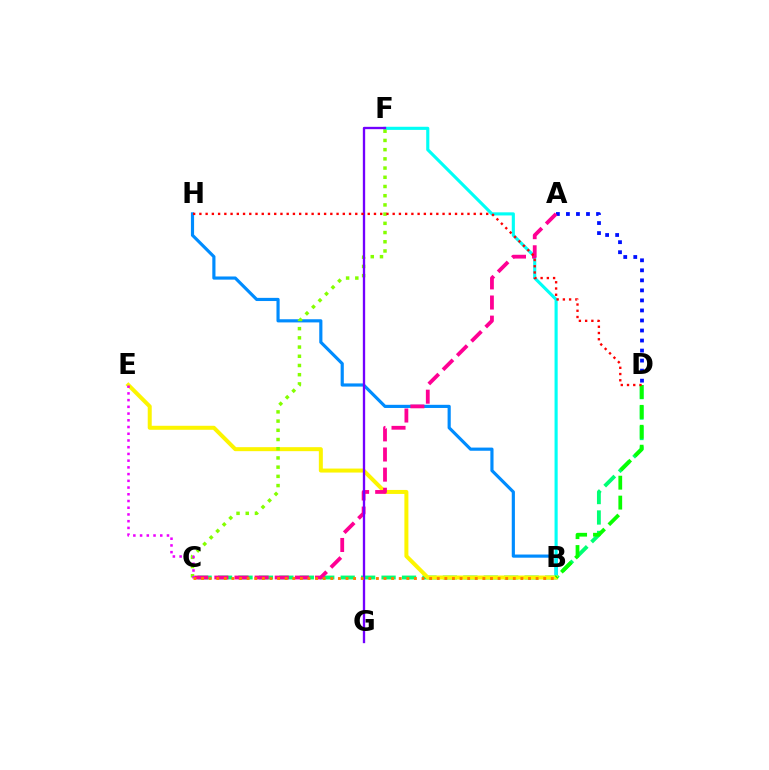{('A', 'D'): [{'color': '#0010ff', 'line_style': 'dotted', 'thickness': 2.73}], ('C', 'D'): [{'color': '#00ff74', 'line_style': 'dashed', 'thickness': 2.78}], ('B', 'H'): [{'color': '#008cff', 'line_style': 'solid', 'thickness': 2.28}], ('B', 'F'): [{'color': '#00fff6', 'line_style': 'solid', 'thickness': 2.25}], ('B', 'E'): [{'color': '#fcf500', 'line_style': 'solid', 'thickness': 2.88}], ('C', 'F'): [{'color': '#84ff00', 'line_style': 'dotted', 'thickness': 2.5}], ('B', 'D'): [{'color': '#08ff00', 'line_style': 'dashed', 'thickness': 2.71}], ('A', 'C'): [{'color': '#ff0094', 'line_style': 'dashed', 'thickness': 2.73}], ('C', 'E'): [{'color': '#ee00ff', 'line_style': 'dotted', 'thickness': 1.83}], ('F', 'G'): [{'color': '#7200ff', 'line_style': 'solid', 'thickness': 1.68}], ('D', 'H'): [{'color': '#ff0000', 'line_style': 'dotted', 'thickness': 1.69}], ('B', 'C'): [{'color': '#ff7c00', 'line_style': 'dotted', 'thickness': 2.07}]}